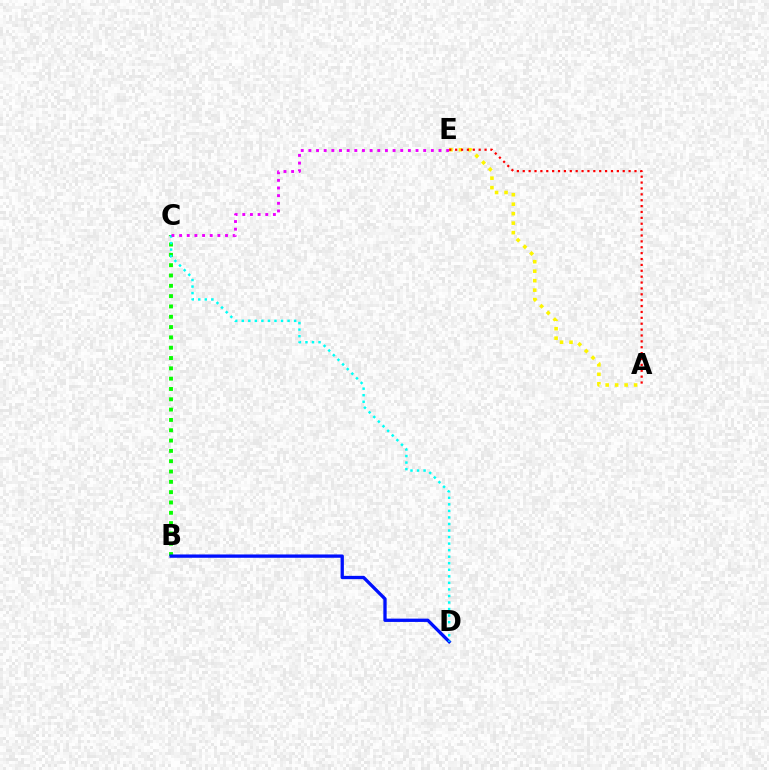{('B', 'C'): [{'color': '#08ff00', 'line_style': 'dotted', 'thickness': 2.8}], ('B', 'D'): [{'color': '#0010ff', 'line_style': 'solid', 'thickness': 2.38}], ('C', 'D'): [{'color': '#00fff6', 'line_style': 'dotted', 'thickness': 1.78}], ('A', 'E'): [{'color': '#fcf500', 'line_style': 'dotted', 'thickness': 2.58}, {'color': '#ff0000', 'line_style': 'dotted', 'thickness': 1.6}], ('C', 'E'): [{'color': '#ee00ff', 'line_style': 'dotted', 'thickness': 2.08}]}